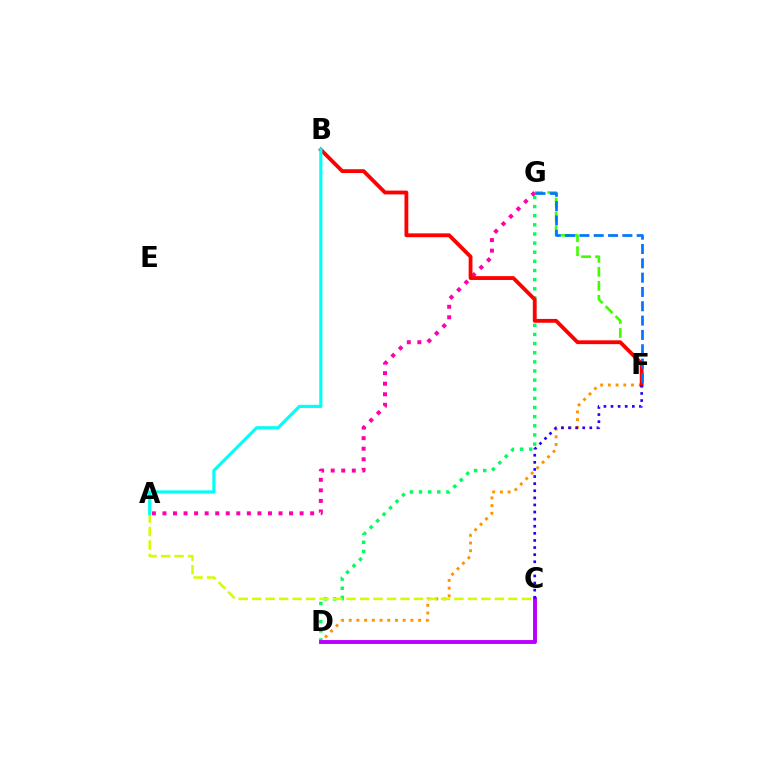{('D', 'G'): [{'color': '#00ff5c', 'line_style': 'dotted', 'thickness': 2.48}], ('D', 'F'): [{'color': '#ff9400', 'line_style': 'dotted', 'thickness': 2.09}], ('F', 'G'): [{'color': '#3dff00', 'line_style': 'dashed', 'thickness': 1.9}, {'color': '#0074ff', 'line_style': 'dashed', 'thickness': 1.95}], ('C', 'D'): [{'color': '#b900ff', 'line_style': 'solid', 'thickness': 2.81}], ('A', 'G'): [{'color': '#ff00ac', 'line_style': 'dotted', 'thickness': 2.87}], ('A', 'C'): [{'color': '#d1ff00', 'line_style': 'dashed', 'thickness': 1.83}], ('B', 'F'): [{'color': '#ff0000', 'line_style': 'solid', 'thickness': 2.75}], ('A', 'B'): [{'color': '#00fff6', 'line_style': 'solid', 'thickness': 2.28}], ('C', 'F'): [{'color': '#2500ff', 'line_style': 'dotted', 'thickness': 1.93}]}